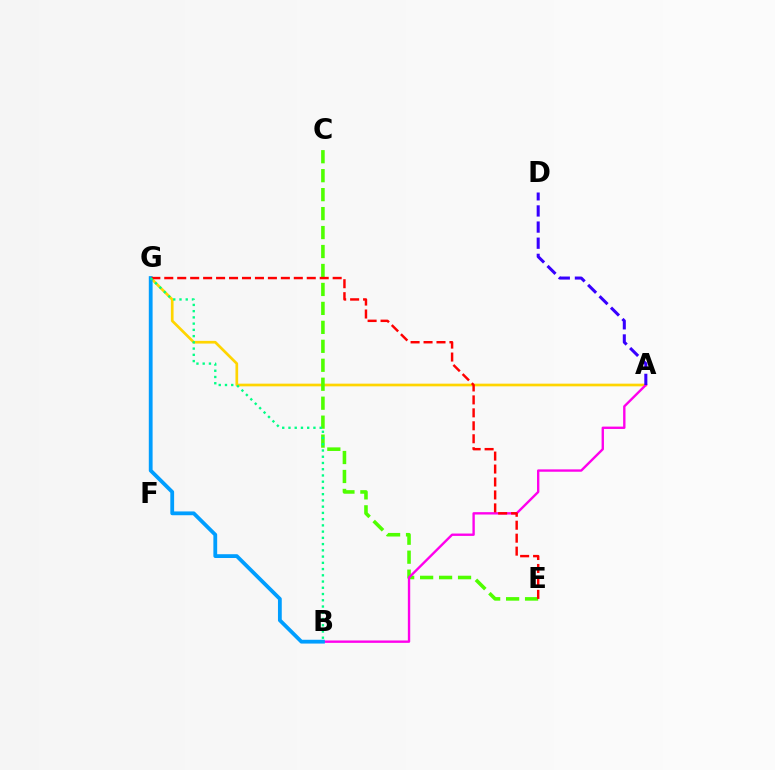{('A', 'G'): [{'color': '#ffd500', 'line_style': 'solid', 'thickness': 1.94}], ('C', 'E'): [{'color': '#4fff00', 'line_style': 'dashed', 'thickness': 2.58}], ('A', 'B'): [{'color': '#ff00ed', 'line_style': 'solid', 'thickness': 1.71}], ('B', 'G'): [{'color': '#009eff', 'line_style': 'solid', 'thickness': 2.73}, {'color': '#00ff86', 'line_style': 'dotted', 'thickness': 1.7}], ('A', 'D'): [{'color': '#3700ff', 'line_style': 'dashed', 'thickness': 2.19}], ('E', 'G'): [{'color': '#ff0000', 'line_style': 'dashed', 'thickness': 1.76}]}